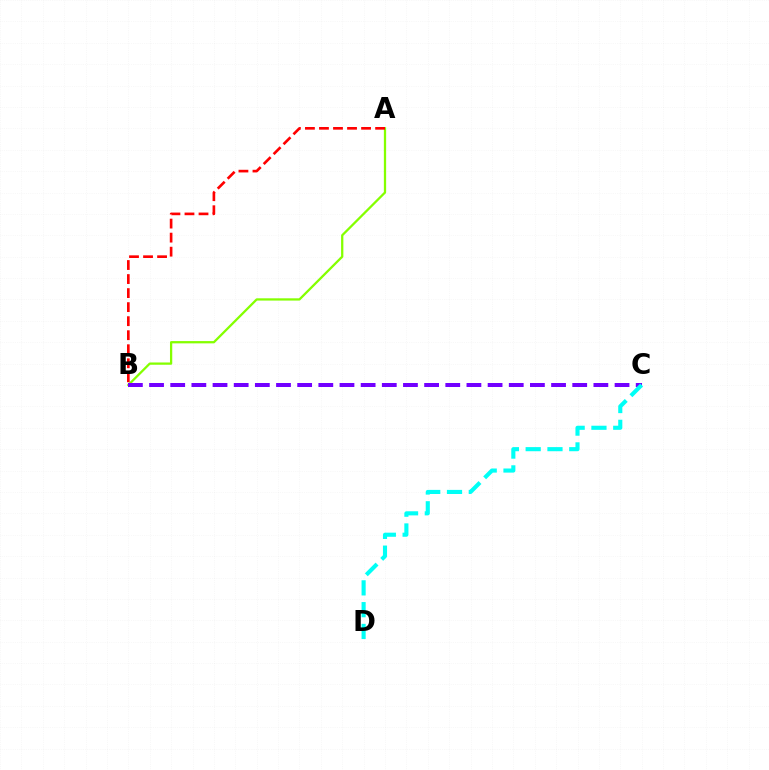{('A', 'B'): [{'color': '#84ff00', 'line_style': 'solid', 'thickness': 1.64}, {'color': '#ff0000', 'line_style': 'dashed', 'thickness': 1.91}], ('B', 'C'): [{'color': '#7200ff', 'line_style': 'dashed', 'thickness': 2.87}], ('C', 'D'): [{'color': '#00fff6', 'line_style': 'dashed', 'thickness': 2.96}]}